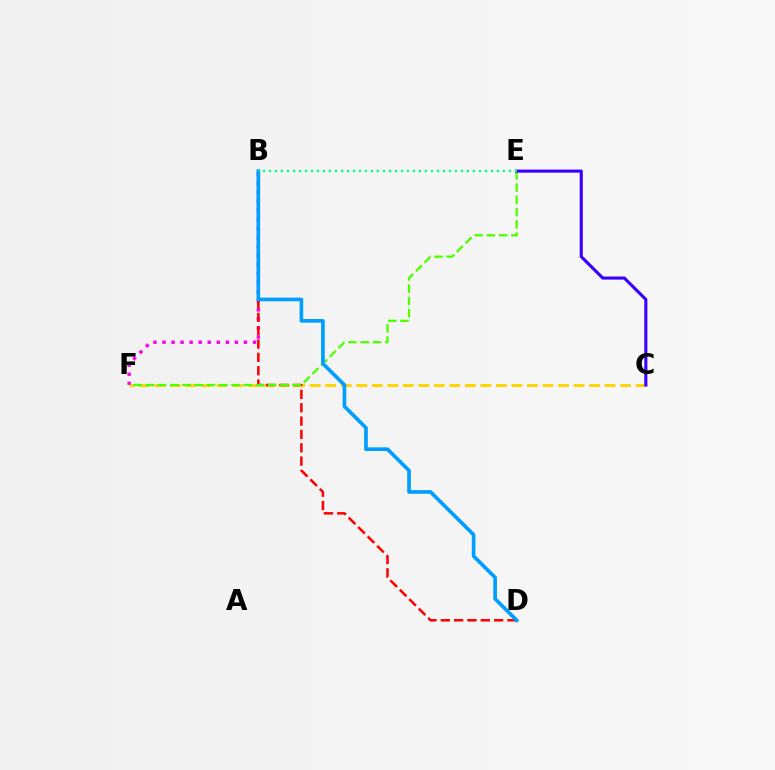{('C', 'F'): [{'color': '#ffd500', 'line_style': 'dashed', 'thickness': 2.11}], ('B', 'F'): [{'color': '#ff00ed', 'line_style': 'dotted', 'thickness': 2.46}], ('B', 'D'): [{'color': '#ff0000', 'line_style': 'dashed', 'thickness': 1.81}, {'color': '#009eff', 'line_style': 'solid', 'thickness': 2.64}], ('E', 'F'): [{'color': '#4fff00', 'line_style': 'dashed', 'thickness': 1.66}], ('C', 'E'): [{'color': '#3700ff', 'line_style': 'solid', 'thickness': 2.23}], ('B', 'E'): [{'color': '#00ff86', 'line_style': 'dotted', 'thickness': 1.63}]}